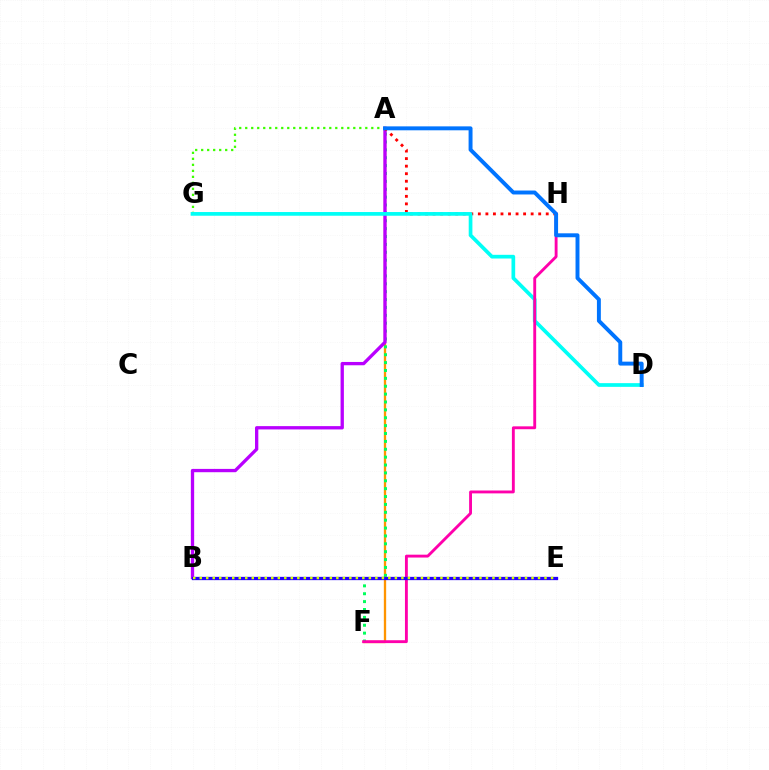{('A', 'F'): [{'color': '#ff9400', 'line_style': 'solid', 'thickness': 1.67}, {'color': '#00ff5c', 'line_style': 'dotted', 'thickness': 2.14}], ('A', 'G'): [{'color': '#3dff00', 'line_style': 'dotted', 'thickness': 1.63}], ('A', 'B'): [{'color': '#b900ff', 'line_style': 'solid', 'thickness': 2.38}], ('A', 'H'): [{'color': '#ff0000', 'line_style': 'dotted', 'thickness': 2.05}], ('D', 'G'): [{'color': '#00fff6', 'line_style': 'solid', 'thickness': 2.67}], ('F', 'H'): [{'color': '#ff00ac', 'line_style': 'solid', 'thickness': 2.07}], ('B', 'E'): [{'color': '#2500ff', 'line_style': 'solid', 'thickness': 2.35}, {'color': '#d1ff00', 'line_style': 'dotted', 'thickness': 1.77}], ('A', 'D'): [{'color': '#0074ff', 'line_style': 'solid', 'thickness': 2.83}]}